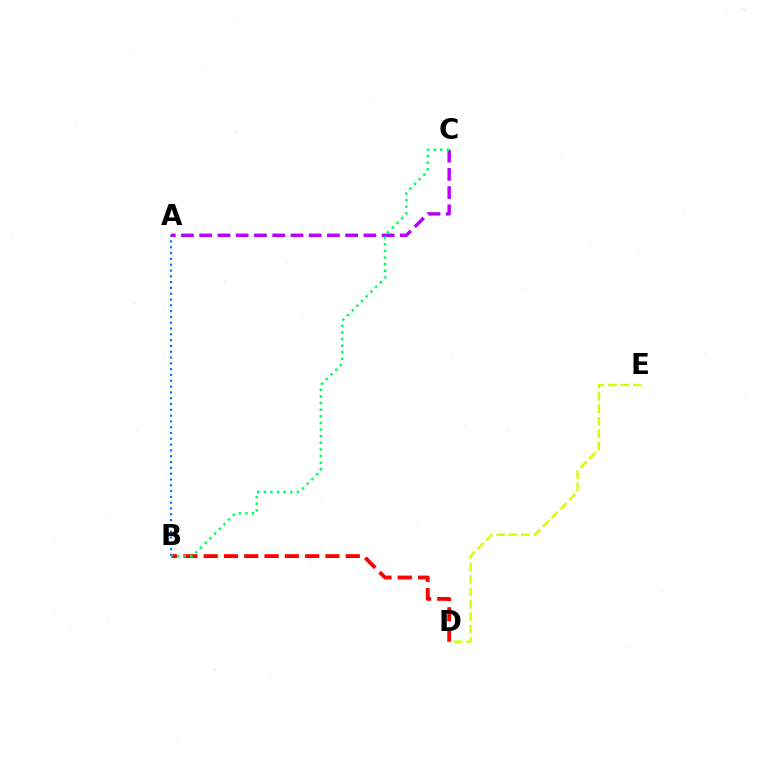{('D', 'E'): [{'color': '#d1ff00', 'line_style': 'dashed', 'thickness': 1.69}], ('B', 'D'): [{'color': '#ff0000', 'line_style': 'dashed', 'thickness': 2.76}], ('A', 'B'): [{'color': '#0074ff', 'line_style': 'dotted', 'thickness': 1.58}], ('A', 'C'): [{'color': '#b900ff', 'line_style': 'dashed', 'thickness': 2.48}], ('B', 'C'): [{'color': '#00ff5c', 'line_style': 'dotted', 'thickness': 1.8}]}